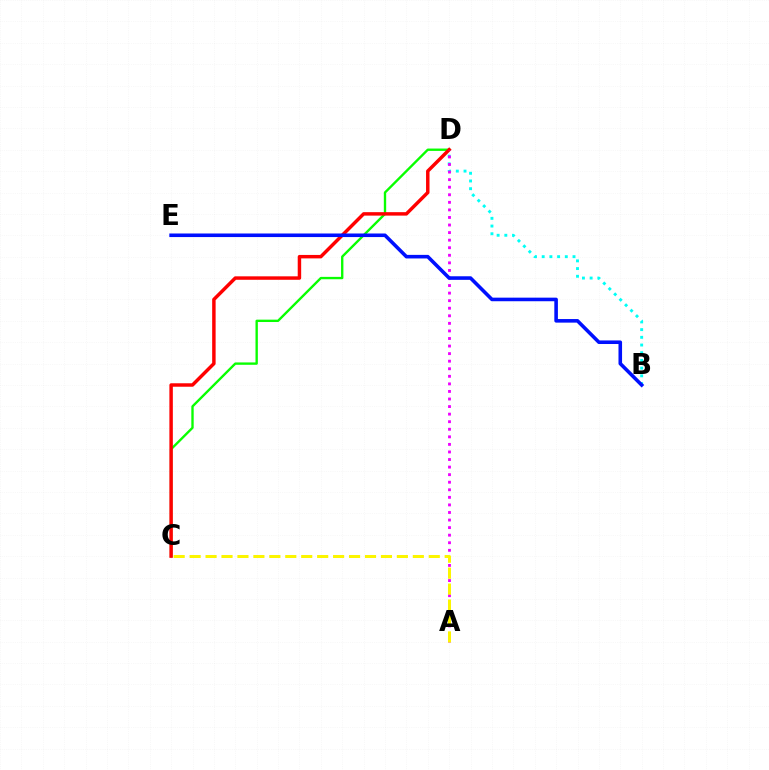{('B', 'D'): [{'color': '#00fff6', 'line_style': 'dotted', 'thickness': 2.09}], ('C', 'D'): [{'color': '#08ff00', 'line_style': 'solid', 'thickness': 1.7}, {'color': '#ff0000', 'line_style': 'solid', 'thickness': 2.49}], ('A', 'D'): [{'color': '#ee00ff', 'line_style': 'dotted', 'thickness': 2.06}], ('A', 'C'): [{'color': '#fcf500', 'line_style': 'dashed', 'thickness': 2.17}], ('B', 'E'): [{'color': '#0010ff', 'line_style': 'solid', 'thickness': 2.58}]}